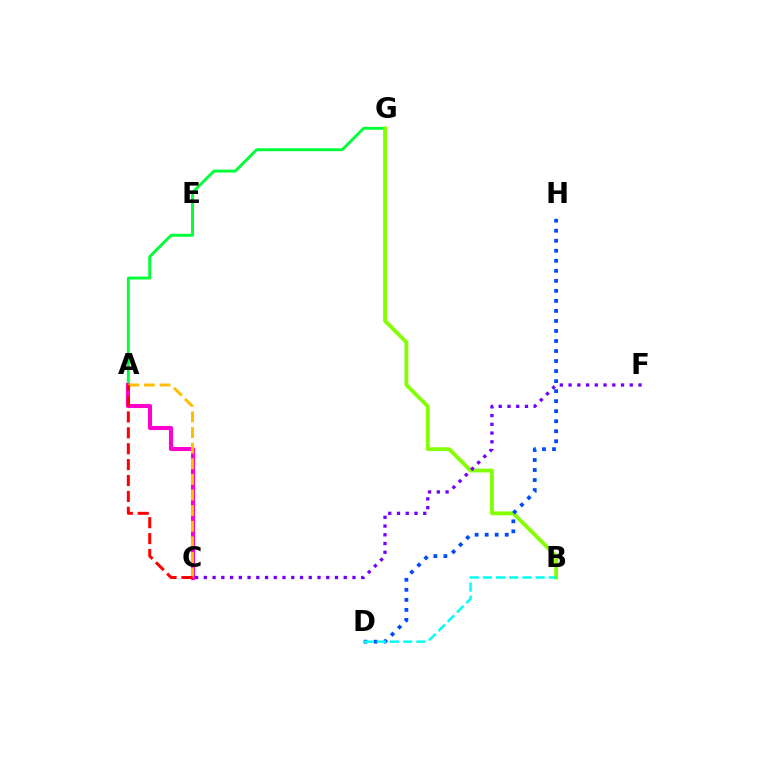{('A', 'G'): [{'color': '#00ff39', 'line_style': 'solid', 'thickness': 2.09}], ('A', 'C'): [{'color': '#ff00cf', 'line_style': 'solid', 'thickness': 2.94}, {'color': '#ffbd00', 'line_style': 'dashed', 'thickness': 2.12}, {'color': '#ff0000', 'line_style': 'dashed', 'thickness': 2.16}], ('B', 'G'): [{'color': '#84ff00', 'line_style': 'solid', 'thickness': 2.74}], ('D', 'H'): [{'color': '#004bff', 'line_style': 'dotted', 'thickness': 2.72}], ('C', 'F'): [{'color': '#7200ff', 'line_style': 'dotted', 'thickness': 2.38}], ('B', 'D'): [{'color': '#00fff6', 'line_style': 'dashed', 'thickness': 1.79}]}